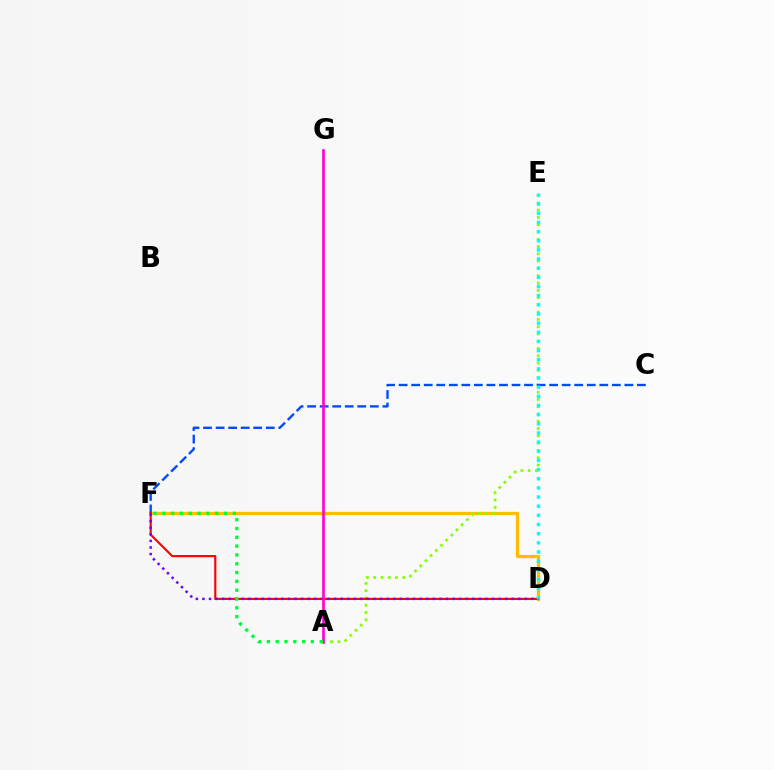{('D', 'F'): [{'color': '#ffbd00', 'line_style': 'solid', 'thickness': 2.36}, {'color': '#ff0000', 'line_style': 'solid', 'thickness': 1.54}, {'color': '#7200ff', 'line_style': 'dotted', 'thickness': 1.79}], ('A', 'E'): [{'color': '#84ff00', 'line_style': 'dotted', 'thickness': 1.98}], ('C', 'F'): [{'color': '#004bff', 'line_style': 'dashed', 'thickness': 1.7}], ('D', 'E'): [{'color': '#00fff6', 'line_style': 'dotted', 'thickness': 2.49}], ('A', 'G'): [{'color': '#ff00cf', 'line_style': 'solid', 'thickness': 1.89}], ('A', 'F'): [{'color': '#00ff39', 'line_style': 'dotted', 'thickness': 2.39}]}